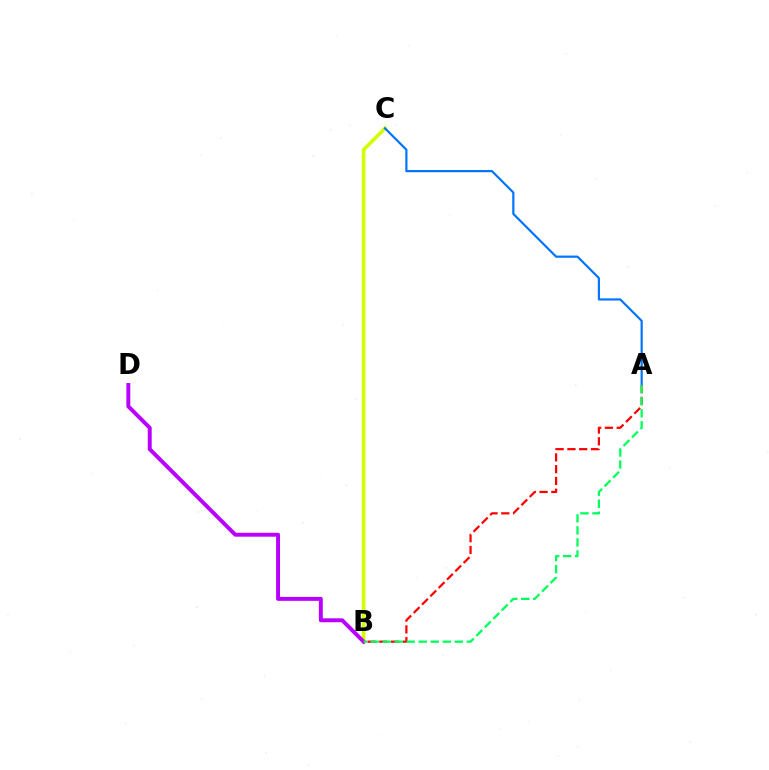{('B', 'C'): [{'color': '#d1ff00', 'line_style': 'solid', 'thickness': 2.64}], ('B', 'D'): [{'color': '#b900ff', 'line_style': 'solid', 'thickness': 2.83}], ('A', 'C'): [{'color': '#0074ff', 'line_style': 'solid', 'thickness': 1.57}], ('A', 'B'): [{'color': '#ff0000', 'line_style': 'dashed', 'thickness': 1.6}, {'color': '#00ff5c', 'line_style': 'dashed', 'thickness': 1.63}]}